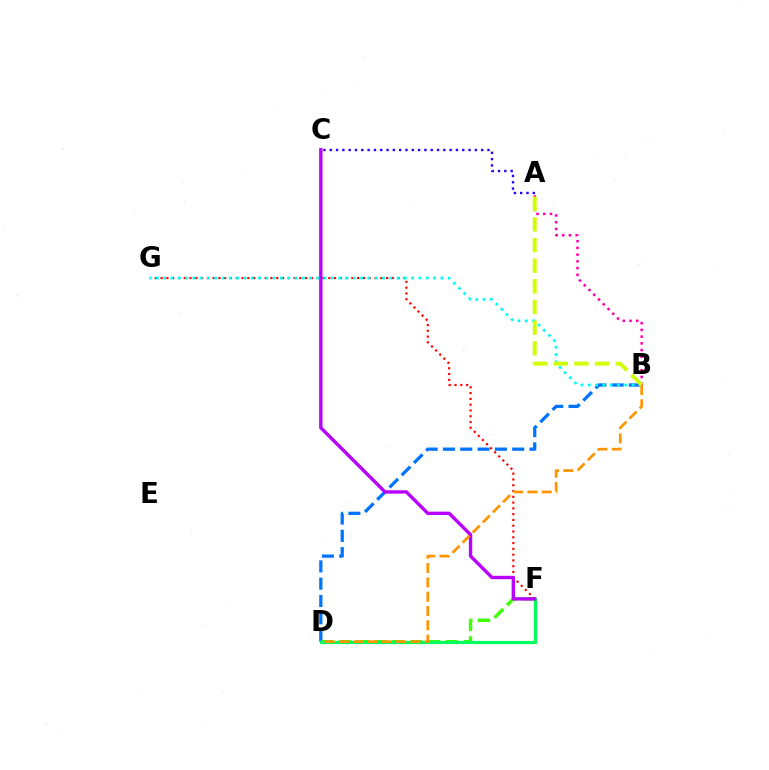{('B', 'D'): [{'color': '#0074ff', 'line_style': 'dashed', 'thickness': 2.35}, {'color': '#ff9400', 'line_style': 'dashed', 'thickness': 1.94}], ('D', 'F'): [{'color': '#3dff00', 'line_style': 'dashed', 'thickness': 2.42}, {'color': '#00ff5c', 'line_style': 'solid', 'thickness': 2.29}], ('F', 'G'): [{'color': '#ff0000', 'line_style': 'dotted', 'thickness': 1.57}], ('C', 'F'): [{'color': '#b900ff', 'line_style': 'solid', 'thickness': 2.43}], ('B', 'G'): [{'color': '#00fff6', 'line_style': 'dotted', 'thickness': 1.98}], ('A', 'B'): [{'color': '#ff00ac', 'line_style': 'dotted', 'thickness': 1.83}, {'color': '#d1ff00', 'line_style': 'dashed', 'thickness': 2.8}], ('A', 'C'): [{'color': '#2500ff', 'line_style': 'dotted', 'thickness': 1.71}]}